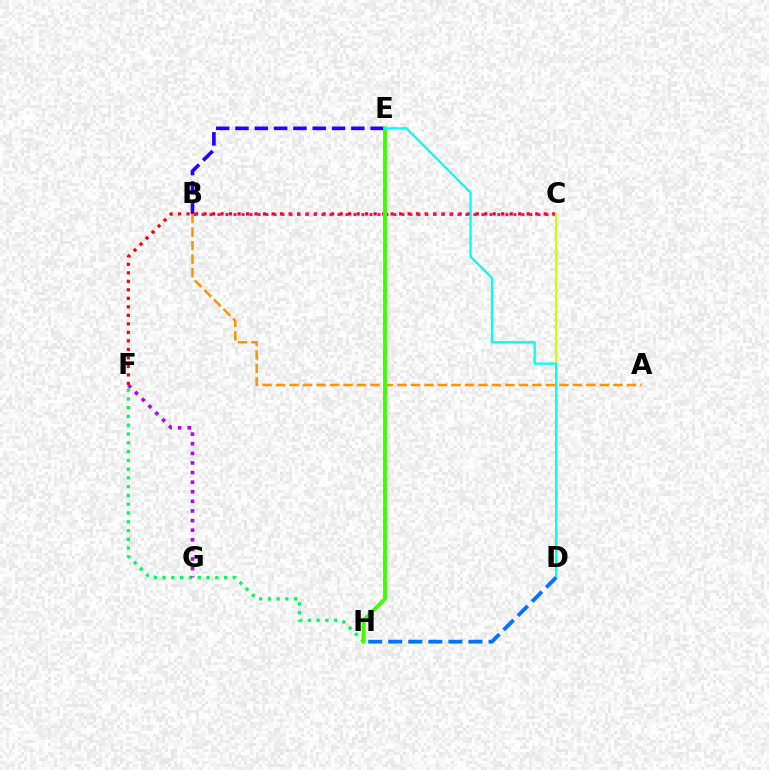{('C', 'F'): [{'color': '#ff0000', 'line_style': 'dotted', 'thickness': 2.31}], ('F', 'H'): [{'color': '#00ff5c', 'line_style': 'dotted', 'thickness': 2.38}], ('B', 'C'): [{'color': '#ff00ac', 'line_style': 'dotted', 'thickness': 2.17}], ('C', 'D'): [{'color': '#d1ff00', 'line_style': 'solid', 'thickness': 1.62}], ('B', 'E'): [{'color': '#2500ff', 'line_style': 'dashed', 'thickness': 2.62}], ('F', 'G'): [{'color': '#b900ff', 'line_style': 'dotted', 'thickness': 2.61}], ('A', 'B'): [{'color': '#ff9400', 'line_style': 'dashed', 'thickness': 1.83}], ('E', 'H'): [{'color': '#3dff00', 'line_style': 'solid', 'thickness': 2.81}], ('D', 'E'): [{'color': '#00fff6', 'line_style': 'solid', 'thickness': 1.62}], ('D', 'H'): [{'color': '#0074ff', 'line_style': 'dashed', 'thickness': 2.72}]}